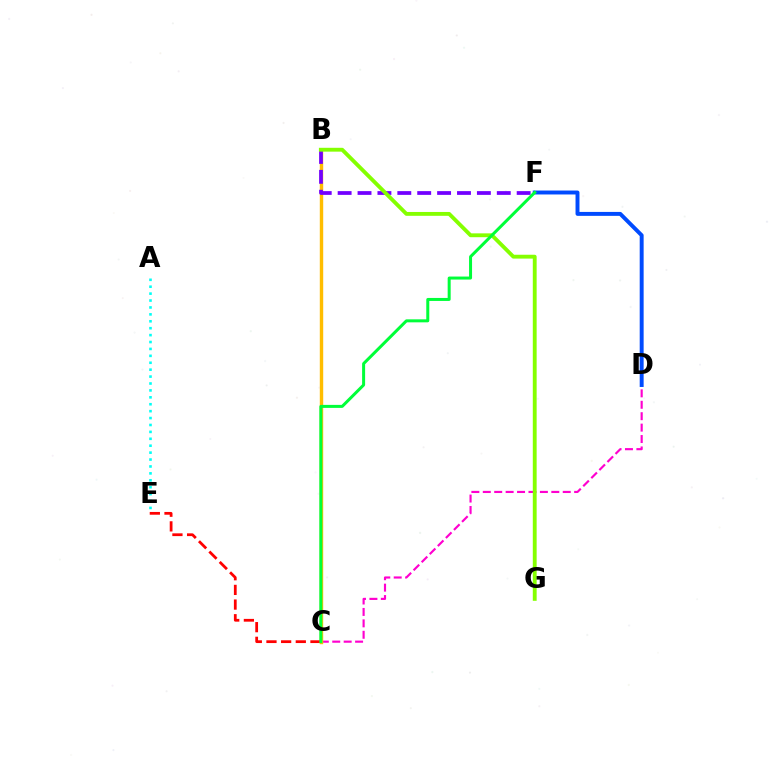{('C', 'D'): [{'color': '#ff00cf', 'line_style': 'dashed', 'thickness': 1.55}], ('B', 'C'): [{'color': '#ffbd00', 'line_style': 'solid', 'thickness': 2.46}], ('C', 'E'): [{'color': '#ff0000', 'line_style': 'dashed', 'thickness': 1.99}], ('B', 'F'): [{'color': '#7200ff', 'line_style': 'dashed', 'thickness': 2.7}], ('D', 'F'): [{'color': '#004bff', 'line_style': 'solid', 'thickness': 2.83}], ('B', 'G'): [{'color': '#84ff00', 'line_style': 'solid', 'thickness': 2.77}], ('C', 'F'): [{'color': '#00ff39', 'line_style': 'solid', 'thickness': 2.16}], ('A', 'E'): [{'color': '#00fff6', 'line_style': 'dotted', 'thickness': 1.88}]}